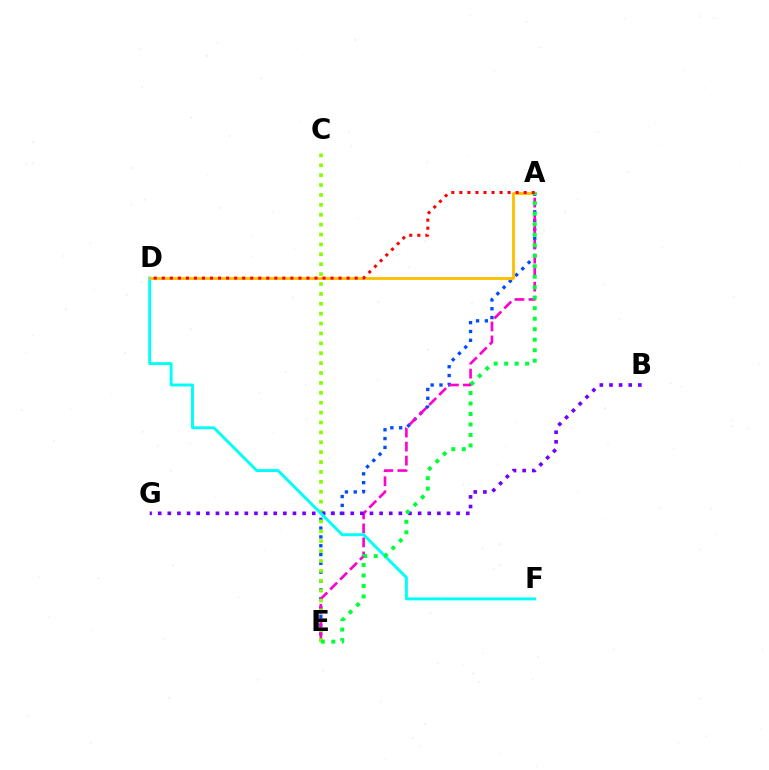{('A', 'E'): [{'color': '#004bff', 'line_style': 'dotted', 'thickness': 2.4}, {'color': '#ff00cf', 'line_style': 'dashed', 'thickness': 1.9}, {'color': '#00ff39', 'line_style': 'dotted', 'thickness': 2.85}], ('C', 'E'): [{'color': '#84ff00', 'line_style': 'dotted', 'thickness': 2.69}], ('B', 'G'): [{'color': '#7200ff', 'line_style': 'dotted', 'thickness': 2.62}], ('D', 'F'): [{'color': '#00fff6', 'line_style': 'solid', 'thickness': 2.11}], ('A', 'D'): [{'color': '#ffbd00', 'line_style': 'solid', 'thickness': 2.05}, {'color': '#ff0000', 'line_style': 'dotted', 'thickness': 2.18}]}